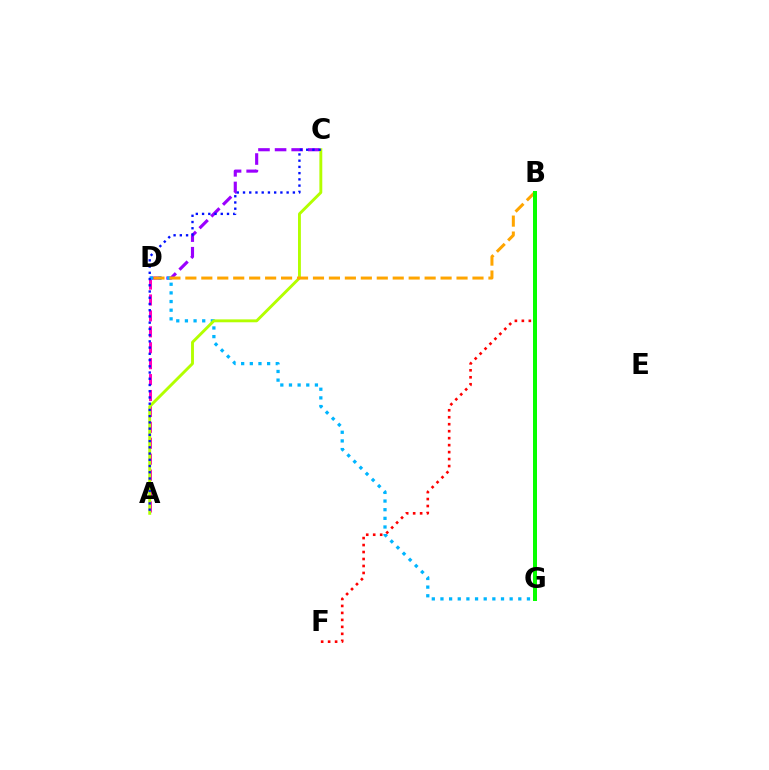{('C', 'D'): [{'color': '#9b00ff', 'line_style': 'dashed', 'thickness': 2.26}], ('A', 'D'): [{'color': '#ff00bd', 'line_style': 'dashed', 'thickness': 2.16}], ('D', 'G'): [{'color': '#00b5ff', 'line_style': 'dotted', 'thickness': 2.35}], ('A', 'C'): [{'color': '#b3ff00', 'line_style': 'solid', 'thickness': 2.08}, {'color': '#0010ff', 'line_style': 'dotted', 'thickness': 1.69}], ('B', 'G'): [{'color': '#00ff9d', 'line_style': 'dashed', 'thickness': 2.03}, {'color': '#08ff00', 'line_style': 'solid', 'thickness': 2.88}], ('B', 'F'): [{'color': '#ff0000', 'line_style': 'dotted', 'thickness': 1.89}], ('B', 'D'): [{'color': '#ffa500', 'line_style': 'dashed', 'thickness': 2.17}]}